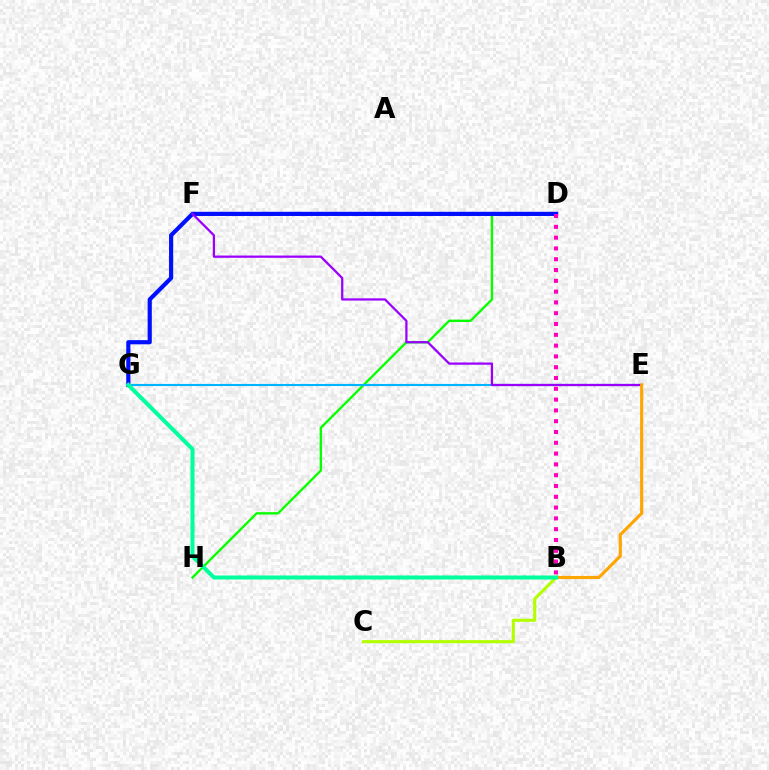{('D', 'F'): [{'color': '#ff0000', 'line_style': 'dotted', 'thickness': 2.58}], ('D', 'H'): [{'color': '#08ff00', 'line_style': 'solid', 'thickness': 1.7}], ('B', 'C'): [{'color': '#b3ff00', 'line_style': 'solid', 'thickness': 2.23}], ('D', 'G'): [{'color': '#0010ff', 'line_style': 'solid', 'thickness': 3.0}], ('E', 'G'): [{'color': '#00b5ff', 'line_style': 'solid', 'thickness': 1.52}], ('E', 'F'): [{'color': '#9b00ff', 'line_style': 'solid', 'thickness': 1.63}], ('B', 'E'): [{'color': '#ffa500', 'line_style': 'solid', 'thickness': 2.25}], ('B', 'G'): [{'color': '#00ff9d', 'line_style': 'solid', 'thickness': 2.89}], ('B', 'D'): [{'color': '#ff00bd', 'line_style': 'dotted', 'thickness': 2.93}]}